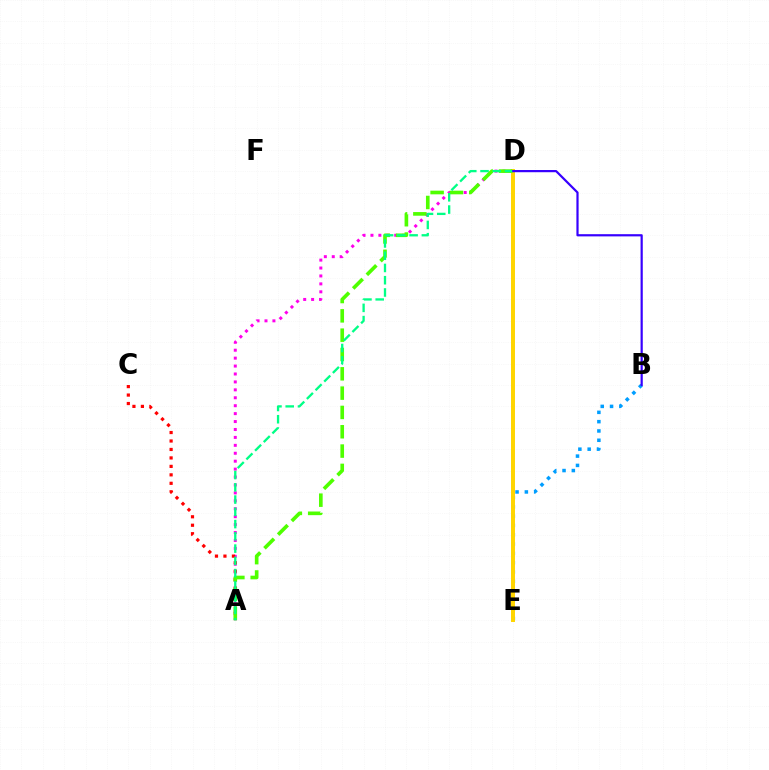{('A', 'D'): [{'color': '#ff00ed', 'line_style': 'dotted', 'thickness': 2.15}, {'color': '#4fff00', 'line_style': 'dashed', 'thickness': 2.62}, {'color': '#00ff86', 'line_style': 'dashed', 'thickness': 1.67}], ('A', 'C'): [{'color': '#ff0000', 'line_style': 'dotted', 'thickness': 2.3}], ('B', 'E'): [{'color': '#009eff', 'line_style': 'dotted', 'thickness': 2.53}], ('D', 'E'): [{'color': '#ffd500', 'line_style': 'solid', 'thickness': 2.86}], ('B', 'D'): [{'color': '#3700ff', 'line_style': 'solid', 'thickness': 1.59}]}